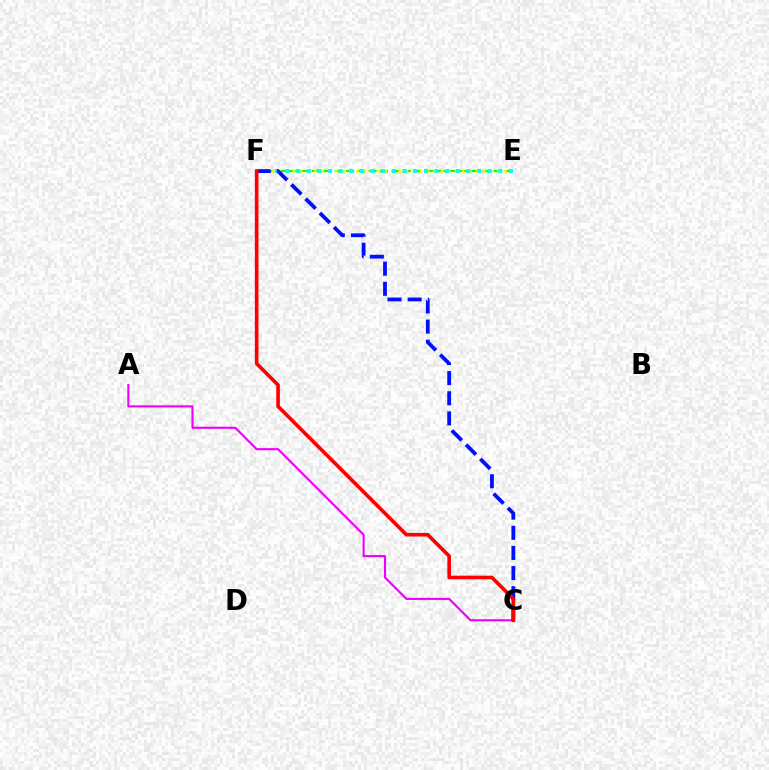{('E', 'F'): [{'color': '#08ff00', 'line_style': 'dashed', 'thickness': 1.54}, {'color': '#fcf500', 'line_style': 'dotted', 'thickness': 1.91}, {'color': '#00fff6', 'line_style': 'dotted', 'thickness': 2.89}], ('A', 'C'): [{'color': '#ee00ff', 'line_style': 'solid', 'thickness': 1.53}], ('C', 'F'): [{'color': '#0010ff', 'line_style': 'dashed', 'thickness': 2.74}, {'color': '#ff0000', 'line_style': 'solid', 'thickness': 2.61}]}